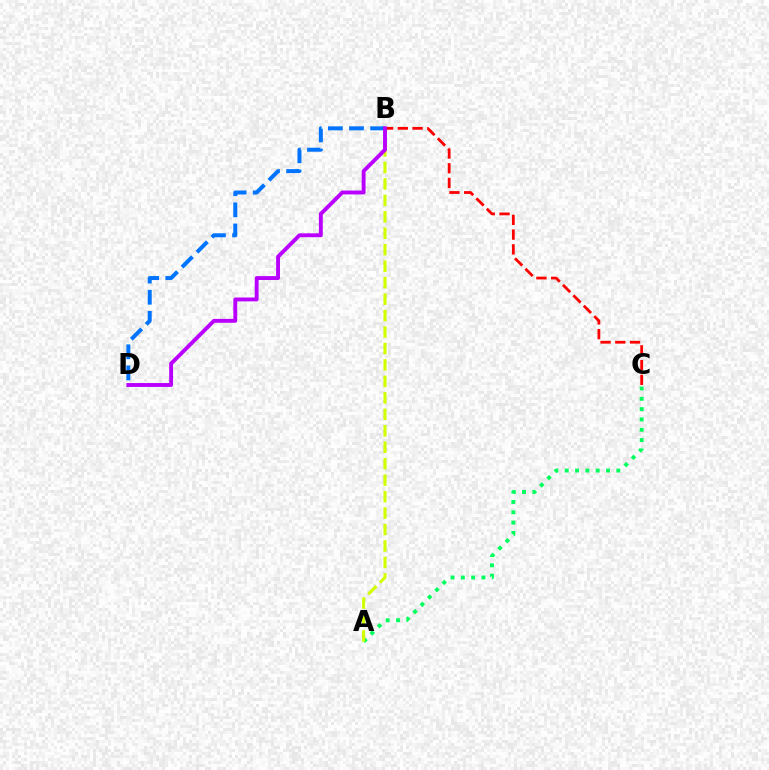{('A', 'C'): [{'color': '#00ff5c', 'line_style': 'dotted', 'thickness': 2.8}], ('A', 'B'): [{'color': '#d1ff00', 'line_style': 'dashed', 'thickness': 2.24}], ('B', 'D'): [{'color': '#0074ff', 'line_style': 'dashed', 'thickness': 2.87}, {'color': '#b900ff', 'line_style': 'solid', 'thickness': 2.8}], ('B', 'C'): [{'color': '#ff0000', 'line_style': 'dashed', 'thickness': 2.0}]}